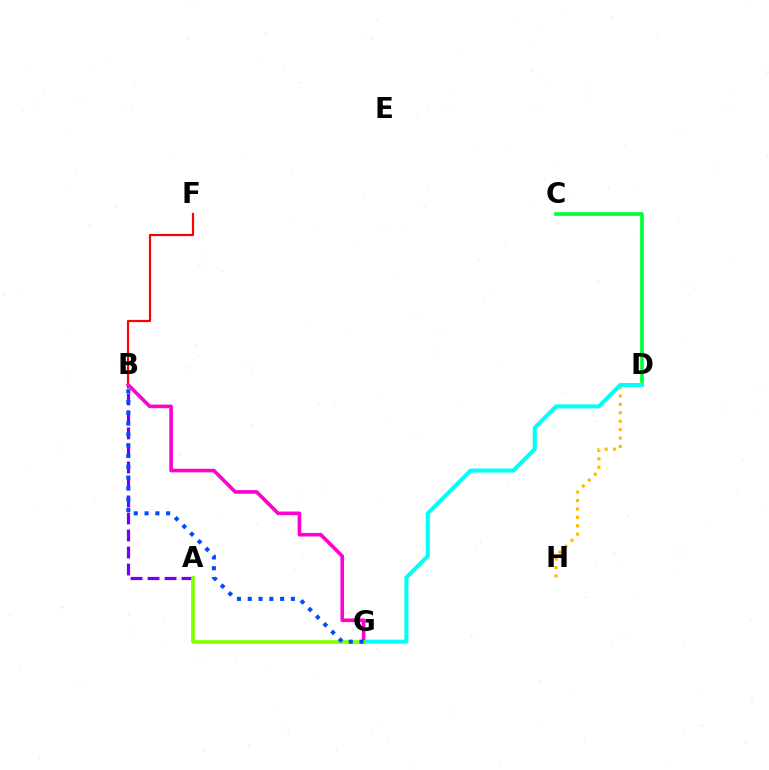{('D', 'H'): [{'color': '#ffbd00', 'line_style': 'dotted', 'thickness': 2.29}], ('B', 'F'): [{'color': '#ff0000', 'line_style': 'solid', 'thickness': 1.58}], ('C', 'D'): [{'color': '#00ff39', 'line_style': 'solid', 'thickness': 2.64}], ('A', 'B'): [{'color': '#7200ff', 'line_style': 'dashed', 'thickness': 2.31}], ('D', 'G'): [{'color': '#00fff6', 'line_style': 'solid', 'thickness': 2.91}], ('B', 'G'): [{'color': '#ff00cf', 'line_style': 'solid', 'thickness': 2.6}, {'color': '#004bff', 'line_style': 'dotted', 'thickness': 2.93}], ('A', 'G'): [{'color': '#84ff00', 'line_style': 'solid', 'thickness': 2.64}]}